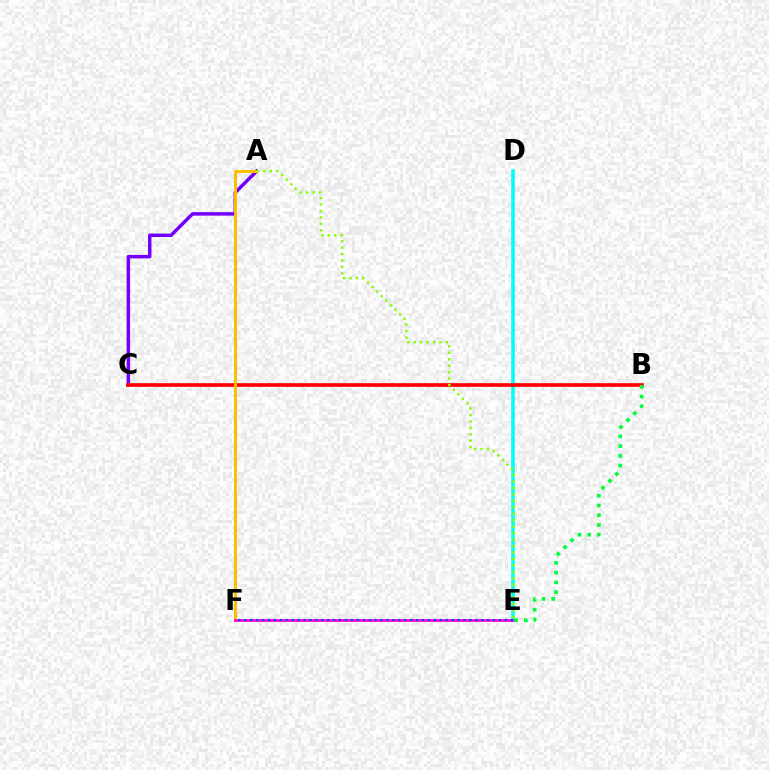{('D', 'E'): [{'color': '#00fff6', 'line_style': 'solid', 'thickness': 2.57}], ('A', 'C'): [{'color': '#7200ff', 'line_style': 'solid', 'thickness': 2.51}], ('B', 'C'): [{'color': '#ff0000', 'line_style': 'solid', 'thickness': 2.63}], ('A', 'F'): [{'color': '#ffbd00', 'line_style': 'solid', 'thickness': 2.14}], ('E', 'F'): [{'color': '#ff00cf', 'line_style': 'solid', 'thickness': 1.96}, {'color': '#004bff', 'line_style': 'dotted', 'thickness': 1.61}], ('B', 'E'): [{'color': '#00ff39', 'line_style': 'dotted', 'thickness': 2.65}], ('A', 'E'): [{'color': '#84ff00', 'line_style': 'dotted', 'thickness': 1.75}]}